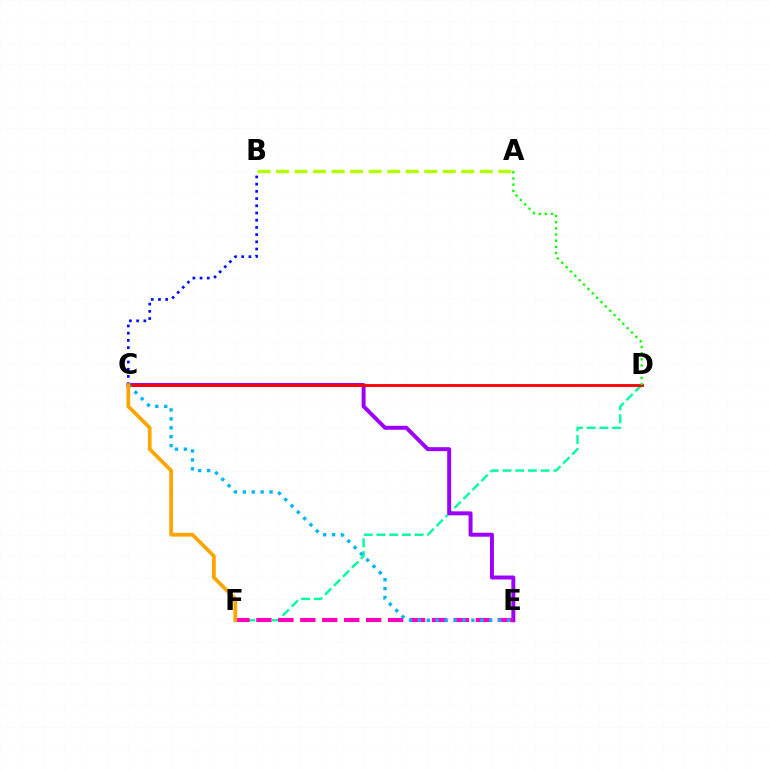{('D', 'F'): [{'color': '#00ff9d', 'line_style': 'dashed', 'thickness': 1.73}], ('A', 'B'): [{'color': '#b3ff00', 'line_style': 'dashed', 'thickness': 2.52}], ('C', 'E'): [{'color': '#9b00ff', 'line_style': 'solid', 'thickness': 2.85}, {'color': '#00b5ff', 'line_style': 'dotted', 'thickness': 2.42}], ('C', 'D'): [{'color': '#ff0000', 'line_style': 'solid', 'thickness': 2.03}], ('E', 'F'): [{'color': '#ff00bd', 'line_style': 'dashed', 'thickness': 2.98}], ('B', 'C'): [{'color': '#0010ff', 'line_style': 'dotted', 'thickness': 1.96}], ('C', 'F'): [{'color': '#ffa500', 'line_style': 'solid', 'thickness': 2.71}], ('A', 'D'): [{'color': '#08ff00', 'line_style': 'dotted', 'thickness': 1.68}]}